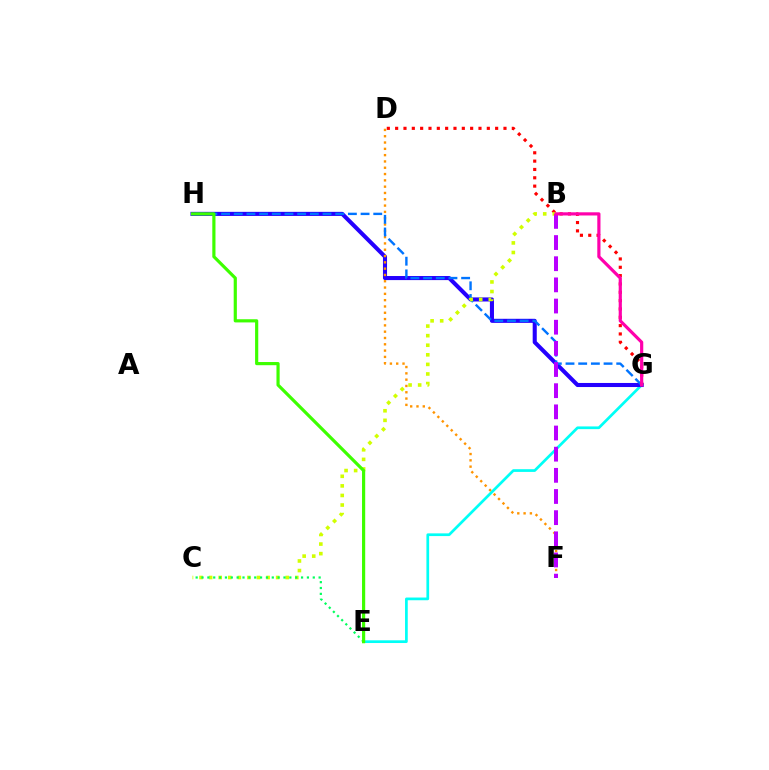{('E', 'G'): [{'color': '#00fff6', 'line_style': 'solid', 'thickness': 1.95}], ('G', 'H'): [{'color': '#2500ff', 'line_style': 'solid', 'thickness': 2.93}, {'color': '#0074ff', 'line_style': 'dashed', 'thickness': 1.72}], ('D', 'F'): [{'color': '#ff9400', 'line_style': 'dotted', 'thickness': 1.71}], ('D', 'G'): [{'color': '#ff0000', 'line_style': 'dotted', 'thickness': 2.26}], ('B', 'C'): [{'color': '#d1ff00', 'line_style': 'dotted', 'thickness': 2.6}], ('B', 'F'): [{'color': '#b900ff', 'line_style': 'dashed', 'thickness': 2.87}], ('C', 'E'): [{'color': '#00ff5c', 'line_style': 'dotted', 'thickness': 1.59}], ('B', 'G'): [{'color': '#ff00ac', 'line_style': 'solid', 'thickness': 2.29}], ('E', 'H'): [{'color': '#3dff00', 'line_style': 'solid', 'thickness': 2.29}]}